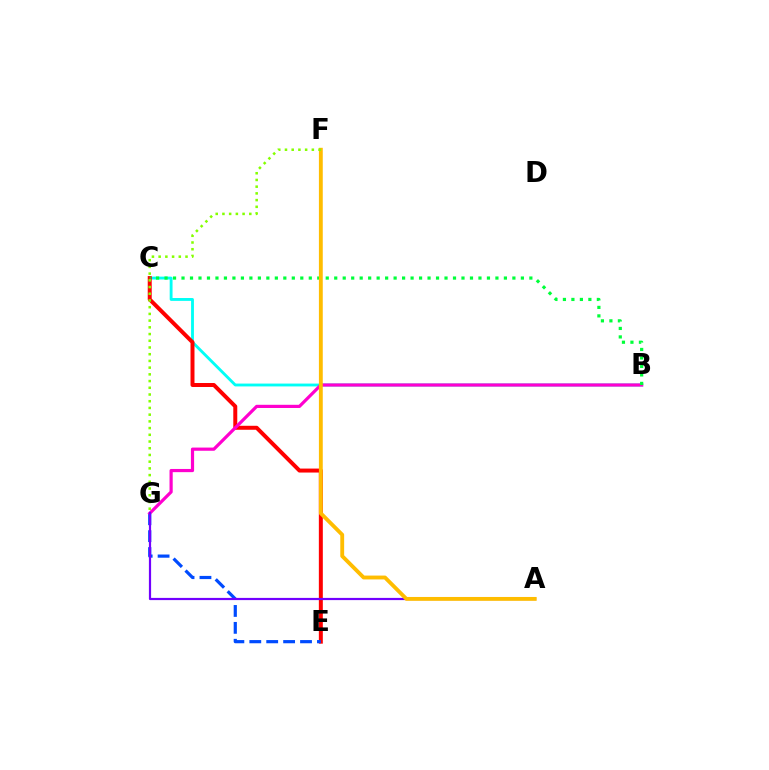{('B', 'C'): [{'color': '#00fff6', 'line_style': 'solid', 'thickness': 2.06}, {'color': '#00ff39', 'line_style': 'dotted', 'thickness': 2.31}], ('C', 'E'): [{'color': '#ff0000', 'line_style': 'solid', 'thickness': 2.86}], ('E', 'G'): [{'color': '#004bff', 'line_style': 'dashed', 'thickness': 2.3}], ('B', 'G'): [{'color': '#ff00cf', 'line_style': 'solid', 'thickness': 2.3}], ('A', 'G'): [{'color': '#7200ff', 'line_style': 'solid', 'thickness': 1.58}], ('A', 'F'): [{'color': '#ffbd00', 'line_style': 'solid', 'thickness': 2.77}], ('F', 'G'): [{'color': '#84ff00', 'line_style': 'dotted', 'thickness': 1.82}]}